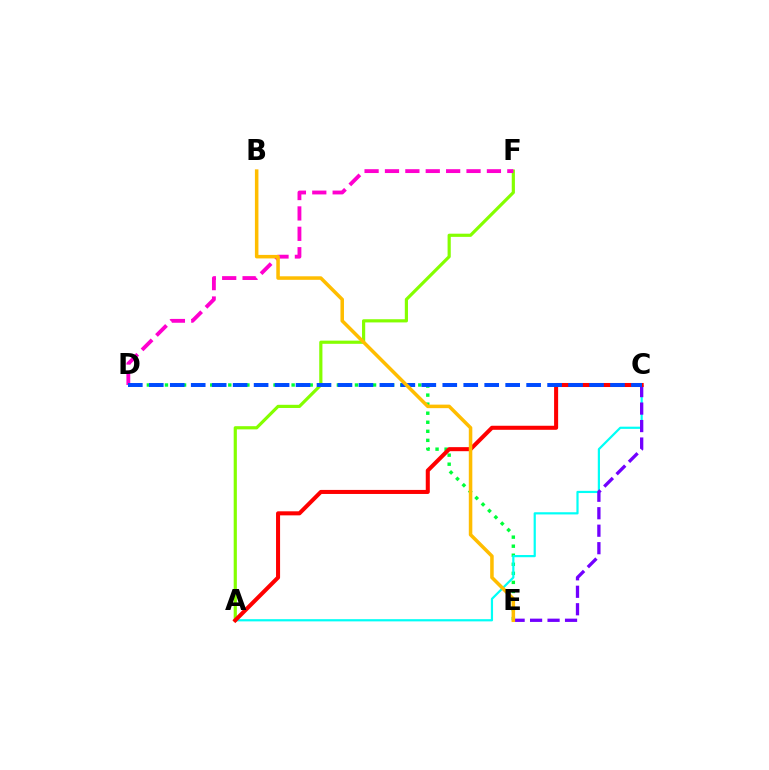{('D', 'E'): [{'color': '#00ff39', 'line_style': 'dotted', 'thickness': 2.46}], ('A', 'F'): [{'color': '#84ff00', 'line_style': 'solid', 'thickness': 2.29}], ('A', 'C'): [{'color': '#00fff6', 'line_style': 'solid', 'thickness': 1.59}, {'color': '#ff0000', 'line_style': 'solid', 'thickness': 2.91}], ('D', 'F'): [{'color': '#ff00cf', 'line_style': 'dashed', 'thickness': 2.77}], ('C', 'E'): [{'color': '#7200ff', 'line_style': 'dashed', 'thickness': 2.37}], ('C', 'D'): [{'color': '#004bff', 'line_style': 'dashed', 'thickness': 2.85}], ('B', 'E'): [{'color': '#ffbd00', 'line_style': 'solid', 'thickness': 2.54}]}